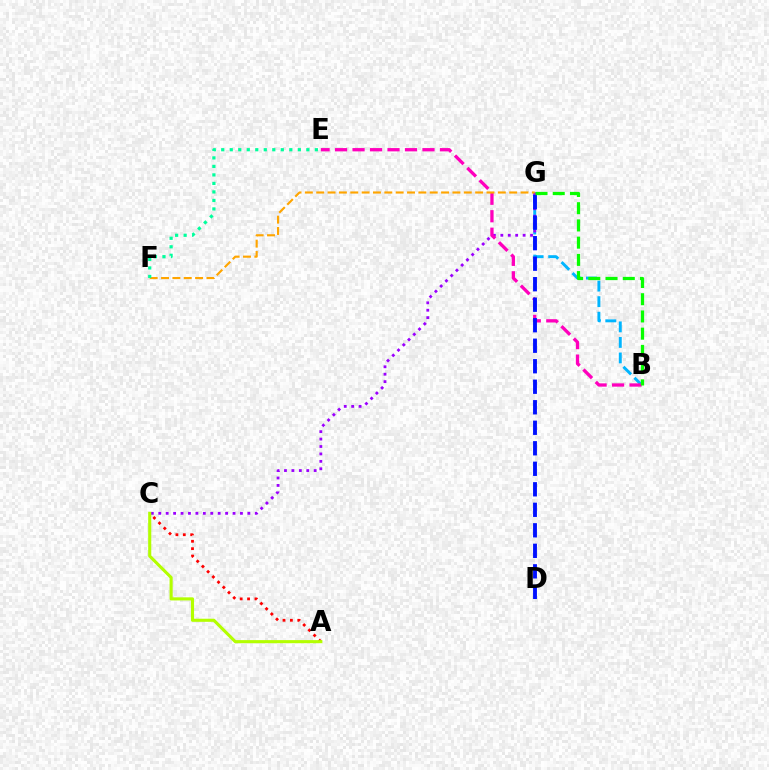{('B', 'G'): [{'color': '#00b5ff', 'line_style': 'dashed', 'thickness': 2.11}, {'color': '#08ff00', 'line_style': 'dashed', 'thickness': 2.34}], ('C', 'G'): [{'color': '#9b00ff', 'line_style': 'dotted', 'thickness': 2.02}], ('A', 'C'): [{'color': '#ff0000', 'line_style': 'dotted', 'thickness': 2.01}, {'color': '#b3ff00', 'line_style': 'solid', 'thickness': 2.23}], ('B', 'E'): [{'color': '#ff00bd', 'line_style': 'dashed', 'thickness': 2.38}], ('D', 'G'): [{'color': '#0010ff', 'line_style': 'dashed', 'thickness': 2.79}], ('F', 'G'): [{'color': '#ffa500', 'line_style': 'dashed', 'thickness': 1.54}], ('E', 'F'): [{'color': '#00ff9d', 'line_style': 'dotted', 'thickness': 2.31}]}